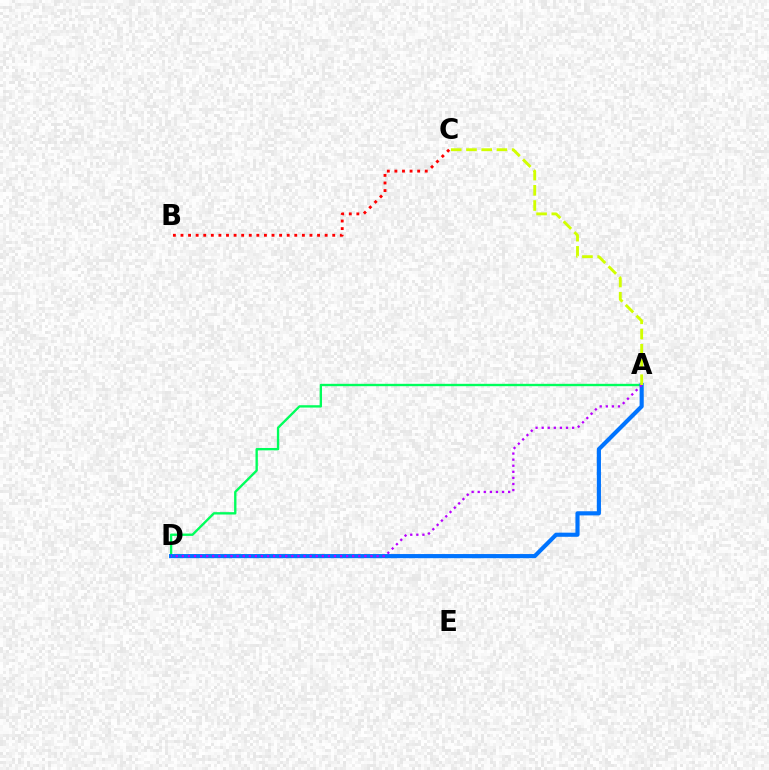{('A', 'D'): [{'color': '#00ff5c', 'line_style': 'solid', 'thickness': 1.7}, {'color': '#0074ff', 'line_style': 'solid', 'thickness': 2.98}, {'color': '#b900ff', 'line_style': 'dotted', 'thickness': 1.65}], ('B', 'C'): [{'color': '#ff0000', 'line_style': 'dotted', 'thickness': 2.06}], ('A', 'C'): [{'color': '#d1ff00', 'line_style': 'dashed', 'thickness': 2.07}]}